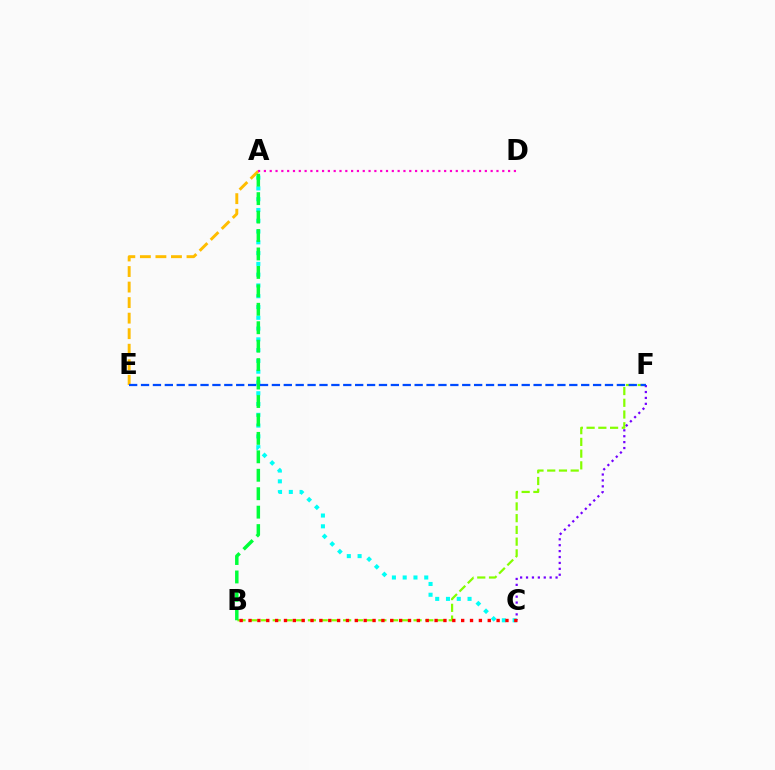{('A', 'E'): [{'color': '#ffbd00', 'line_style': 'dashed', 'thickness': 2.11}], ('A', 'C'): [{'color': '#00fff6', 'line_style': 'dotted', 'thickness': 2.93}], ('A', 'D'): [{'color': '#ff00cf', 'line_style': 'dotted', 'thickness': 1.58}], ('B', 'F'): [{'color': '#84ff00', 'line_style': 'dashed', 'thickness': 1.59}], ('C', 'F'): [{'color': '#7200ff', 'line_style': 'dotted', 'thickness': 1.6}], ('B', 'C'): [{'color': '#ff0000', 'line_style': 'dotted', 'thickness': 2.41}], ('A', 'B'): [{'color': '#00ff39', 'line_style': 'dashed', 'thickness': 2.51}], ('E', 'F'): [{'color': '#004bff', 'line_style': 'dashed', 'thickness': 1.62}]}